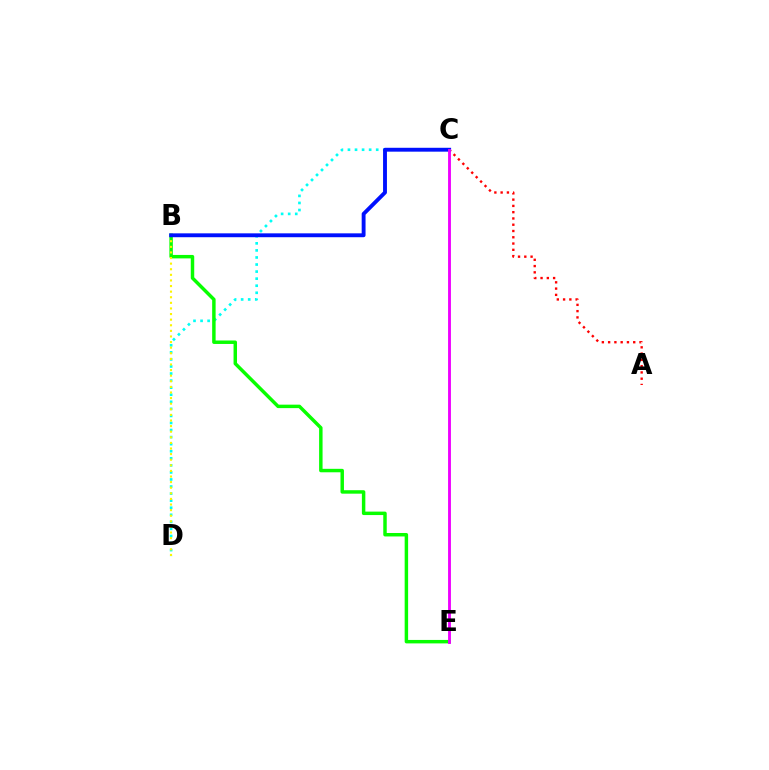{('C', 'D'): [{'color': '#00fff6', 'line_style': 'dotted', 'thickness': 1.92}], ('B', 'E'): [{'color': '#08ff00', 'line_style': 'solid', 'thickness': 2.49}], ('B', 'D'): [{'color': '#fcf500', 'line_style': 'dotted', 'thickness': 1.52}], ('A', 'C'): [{'color': '#ff0000', 'line_style': 'dotted', 'thickness': 1.7}], ('B', 'C'): [{'color': '#0010ff', 'line_style': 'solid', 'thickness': 2.79}], ('C', 'E'): [{'color': '#ee00ff', 'line_style': 'solid', 'thickness': 2.07}]}